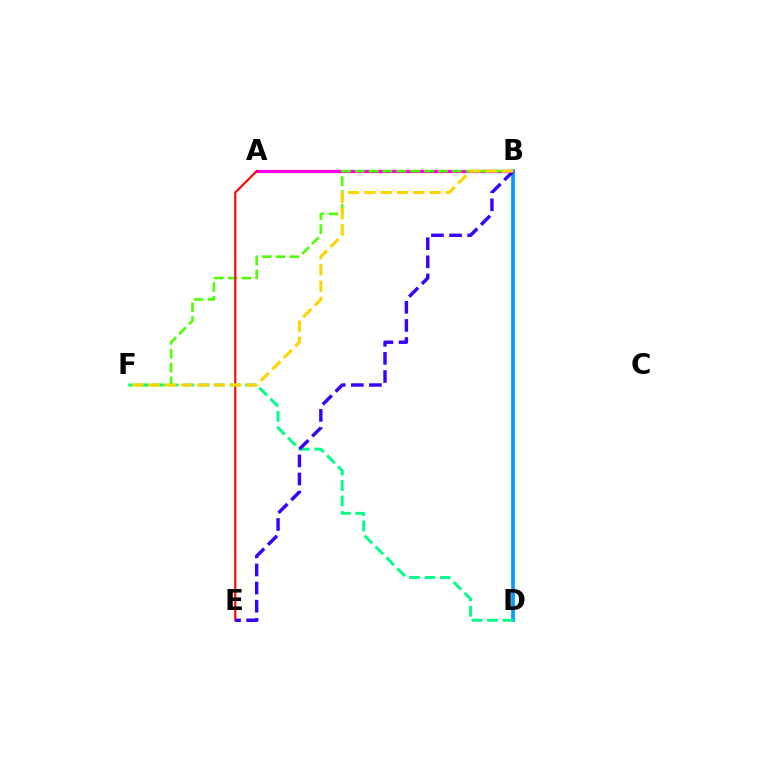{('A', 'B'): [{'color': '#ff00ed', 'line_style': 'solid', 'thickness': 2.31}], ('B', 'D'): [{'color': '#009eff', 'line_style': 'solid', 'thickness': 2.66}], ('B', 'F'): [{'color': '#4fff00', 'line_style': 'dashed', 'thickness': 1.88}, {'color': '#ffd500', 'line_style': 'dashed', 'thickness': 2.21}], ('A', 'E'): [{'color': '#ff0000', 'line_style': 'solid', 'thickness': 1.53}], ('D', 'F'): [{'color': '#00ff86', 'line_style': 'dashed', 'thickness': 2.1}], ('B', 'E'): [{'color': '#3700ff', 'line_style': 'dashed', 'thickness': 2.46}]}